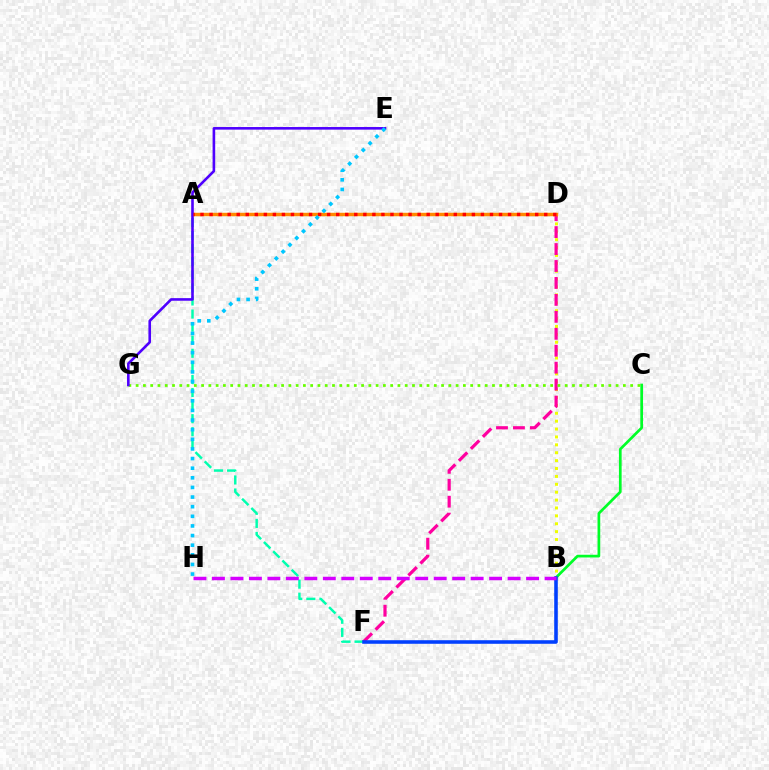{('B', 'C'): [{'color': '#00ff27', 'line_style': 'solid', 'thickness': 1.95}], ('B', 'D'): [{'color': '#eeff00', 'line_style': 'dotted', 'thickness': 2.14}], ('A', 'F'): [{'color': '#00ffaf', 'line_style': 'dashed', 'thickness': 1.78}], ('D', 'F'): [{'color': '#ff00a0', 'line_style': 'dashed', 'thickness': 2.3}], ('C', 'G'): [{'color': '#66ff00', 'line_style': 'dotted', 'thickness': 1.98}], ('A', 'D'): [{'color': '#ff8800', 'line_style': 'solid', 'thickness': 2.48}, {'color': '#ff0000', 'line_style': 'dotted', 'thickness': 2.46}], ('E', 'G'): [{'color': '#4f00ff', 'line_style': 'solid', 'thickness': 1.88}], ('B', 'F'): [{'color': '#003fff', 'line_style': 'solid', 'thickness': 2.57}], ('B', 'H'): [{'color': '#d600ff', 'line_style': 'dashed', 'thickness': 2.51}], ('E', 'H'): [{'color': '#00c7ff', 'line_style': 'dotted', 'thickness': 2.62}]}